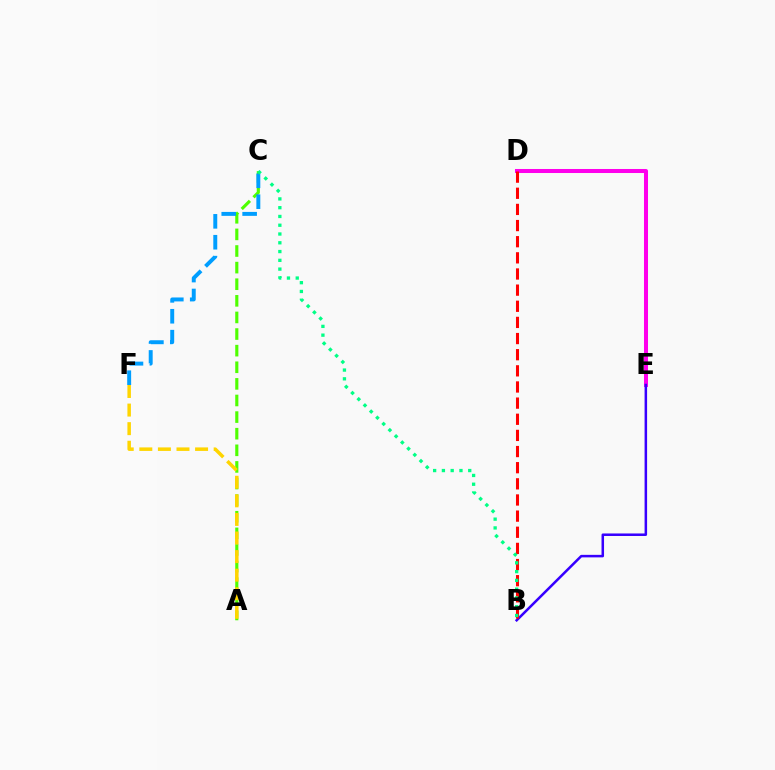{('A', 'C'): [{'color': '#4fff00', 'line_style': 'dashed', 'thickness': 2.26}], ('C', 'F'): [{'color': '#009eff', 'line_style': 'dashed', 'thickness': 2.84}], ('D', 'E'): [{'color': '#ff00ed', 'line_style': 'solid', 'thickness': 2.9}], ('B', 'E'): [{'color': '#3700ff', 'line_style': 'solid', 'thickness': 1.81}], ('B', 'D'): [{'color': '#ff0000', 'line_style': 'dashed', 'thickness': 2.19}], ('A', 'F'): [{'color': '#ffd500', 'line_style': 'dashed', 'thickness': 2.52}], ('B', 'C'): [{'color': '#00ff86', 'line_style': 'dotted', 'thickness': 2.38}]}